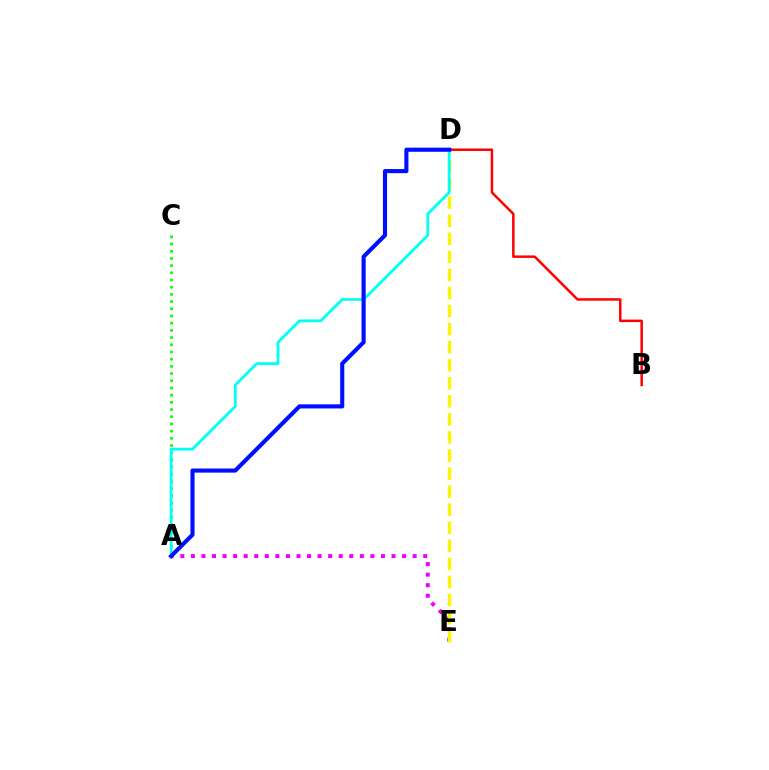{('A', 'E'): [{'color': '#ee00ff', 'line_style': 'dotted', 'thickness': 2.87}], ('D', 'E'): [{'color': '#fcf500', 'line_style': 'dashed', 'thickness': 2.45}], ('A', 'C'): [{'color': '#08ff00', 'line_style': 'dotted', 'thickness': 1.95}], ('A', 'D'): [{'color': '#00fff6', 'line_style': 'solid', 'thickness': 2.0}, {'color': '#0010ff', 'line_style': 'solid', 'thickness': 2.97}], ('B', 'D'): [{'color': '#ff0000', 'line_style': 'solid', 'thickness': 1.79}]}